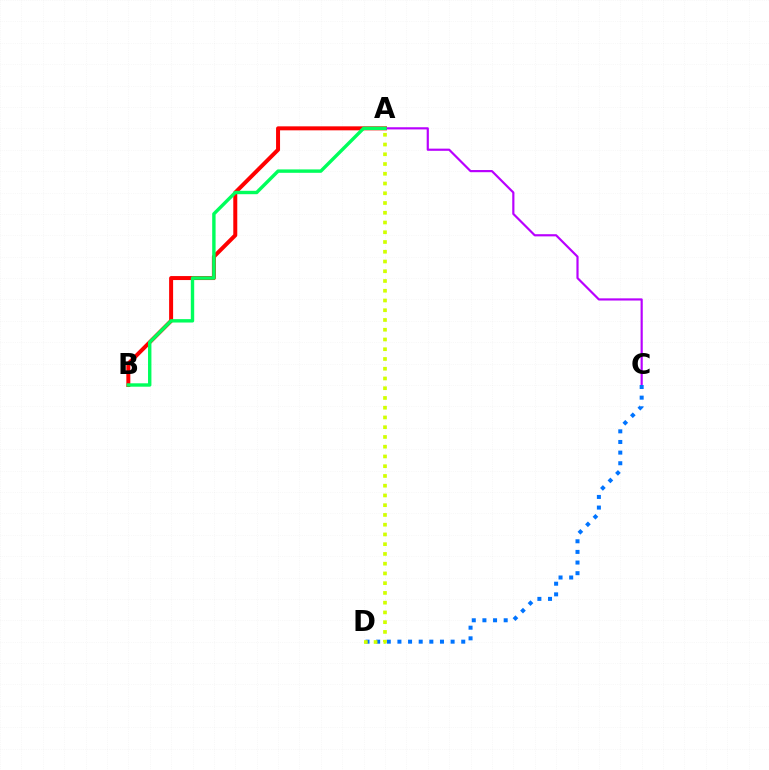{('A', 'B'): [{'color': '#ff0000', 'line_style': 'solid', 'thickness': 2.87}, {'color': '#00ff5c', 'line_style': 'solid', 'thickness': 2.45}], ('A', 'C'): [{'color': '#b900ff', 'line_style': 'solid', 'thickness': 1.57}], ('C', 'D'): [{'color': '#0074ff', 'line_style': 'dotted', 'thickness': 2.89}], ('A', 'D'): [{'color': '#d1ff00', 'line_style': 'dotted', 'thickness': 2.65}]}